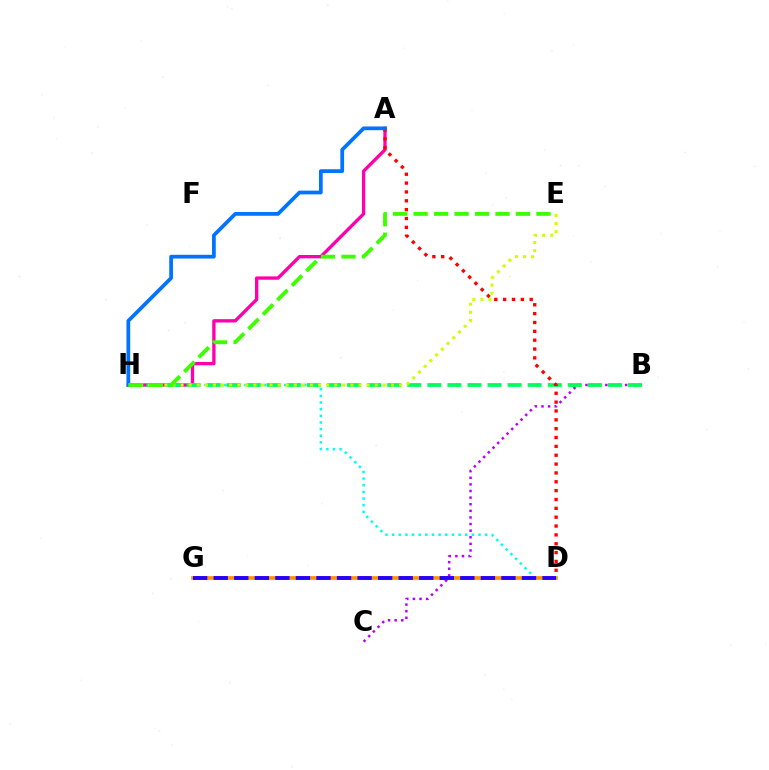{('B', 'C'): [{'color': '#b900ff', 'line_style': 'dotted', 'thickness': 1.8}], ('D', 'H'): [{'color': '#00fff6', 'line_style': 'dotted', 'thickness': 1.81}], ('A', 'H'): [{'color': '#ff00ac', 'line_style': 'solid', 'thickness': 2.39}, {'color': '#0074ff', 'line_style': 'solid', 'thickness': 2.7}], ('D', 'G'): [{'color': '#ff9400', 'line_style': 'solid', 'thickness': 2.67}, {'color': '#2500ff', 'line_style': 'dashed', 'thickness': 2.79}], ('B', 'H'): [{'color': '#00ff5c', 'line_style': 'dashed', 'thickness': 2.73}], ('E', 'H'): [{'color': '#d1ff00', 'line_style': 'dotted', 'thickness': 2.2}, {'color': '#3dff00', 'line_style': 'dashed', 'thickness': 2.78}], ('A', 'D'): [{'color': '#ff0000', 'line_style': 'dotted', 'thickness': 2.4}]}